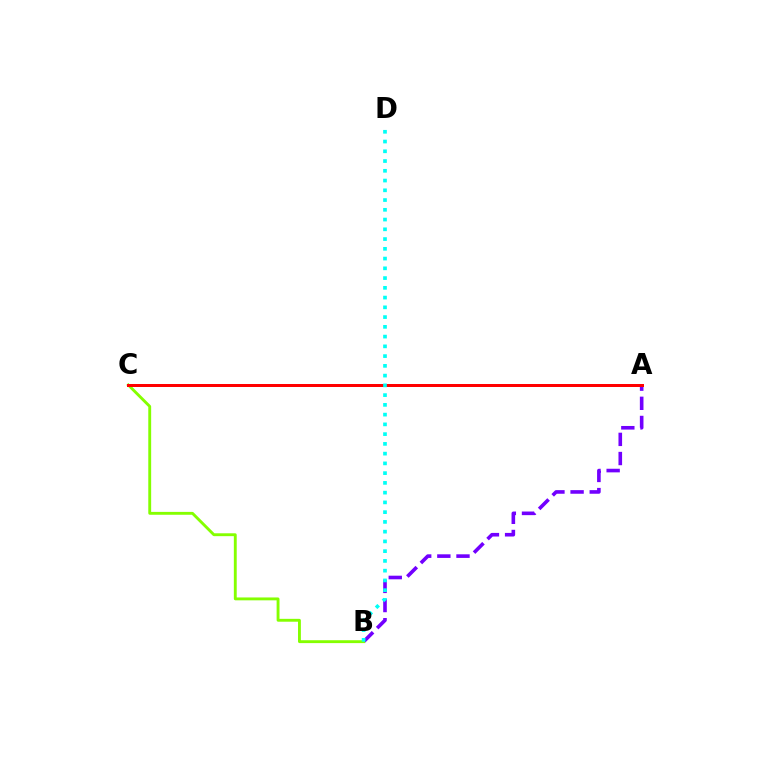{('A', 'B'): [{'color': '#7200ff', 'line_style': 'dashed', 'thickness': 2.6}], ('B', 'C'): [{'color': '#84ff00', 'line_style': 'solid', 'thickness': 2.07}], ('A', 'C'): [{'color': '#ff0000', 'line_style': 'solid', 'thickness': 2.16}], ('B', 'D'): [{'color': '#00fff6', 'line_style': 'dotted', 'thickness': 2.65}]}